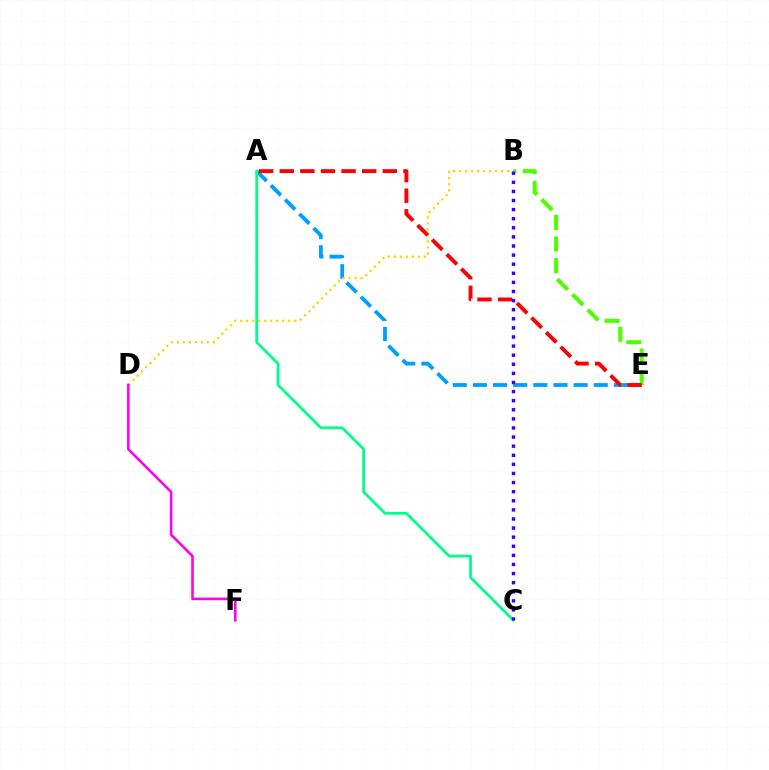{('A', 'E'): [{'color': '#009eff', 'line_style': 'dashed', 'thickness': 2.74}, {'color': '#ff0000', 'line_style': 'dashed', 'thickness': 2.8}], ('B', 'D'): [{'color': '#ffd500', 'line_style': 'dotted', 'thickness': 1.63}], ('B', 'E'): [{'color': '#4fff00', 'line_style': 'dashed', 'thickness': 2.93}], ('D', 'F'): [{'color': '#ff00ed', 'line_style': 'solid', 'thickness': 1.86}], ('A', 'C'): [{'color': '#00ff86', 'line_style': 'solid', 'thickness': 1.97}], ('B', 'C'): [{'color': '#3700ff', 'line_style': 'dotted', 'thickness': 2.47}]}